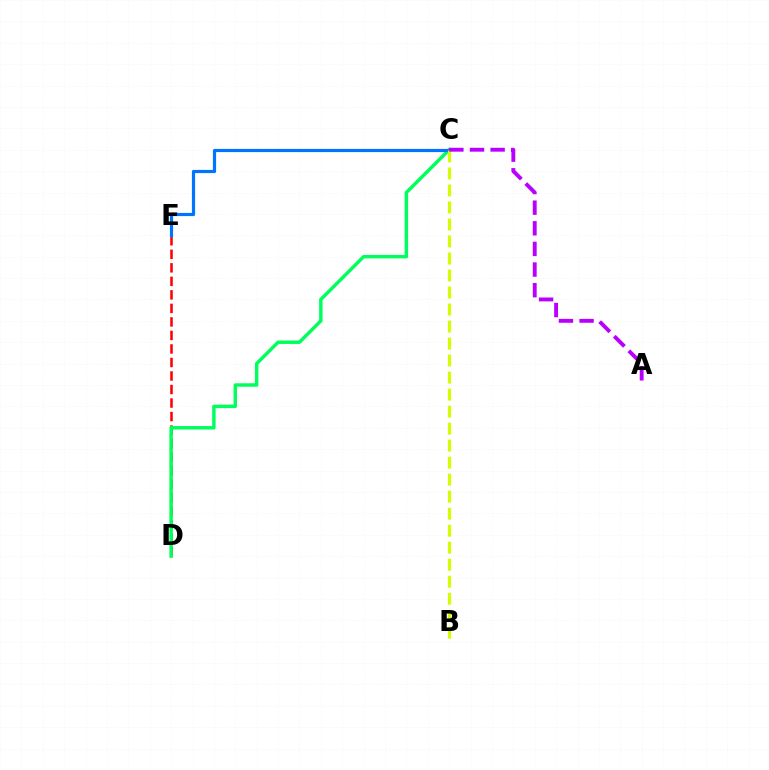{('D', 'E'): [{'color': '#ff0000', 'line_style': 'dashed', 'thickness': 1.84}], ('C', 'D'): [{'color': '#00ff5c', 'line_style': 'solid', 'thickness': 2.48}], ('C', 'E'): [{'color': '#0074ff', 'line_style': 'solid', 'thickness': 2.3}], ('B', 'C'): [{'color': '#d1ff00', 'line_style': 'dashed', 'thickness': 2.31}], ('A', 'C'): [{'color': '#b900ff', 'line_style': 'dashed', 'thickness': 2.8}]}